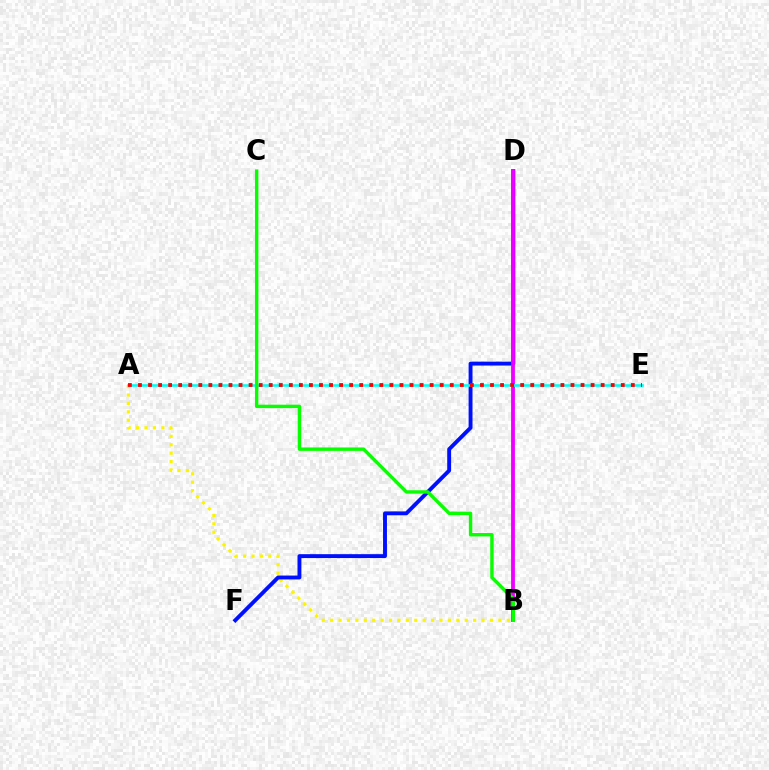{('A', 'B'): [{'color': '#fcf500', 'line_style': 'dotted', 'thickness': 2.29}], ('D', 'F'): [{'color': '#0010ff', 'line_style': 'solid', 'thickness': 2.81}], ('B', 'D'): [{'color': '#ee00ff', 'line_style': 'solid', 'thickness': 2.76}], ('A', 'E'): [{'color': '#00fff6', 'line_style': 'solid', 'thickness': 1.85}, {'color': '#ff0000', 'line_style': 'dotted', 'thickness': 2.73}], ('B', 'C'): [{'color': '#08ff00', 'line_style': 'solid', 'thickness': 2.45}]}